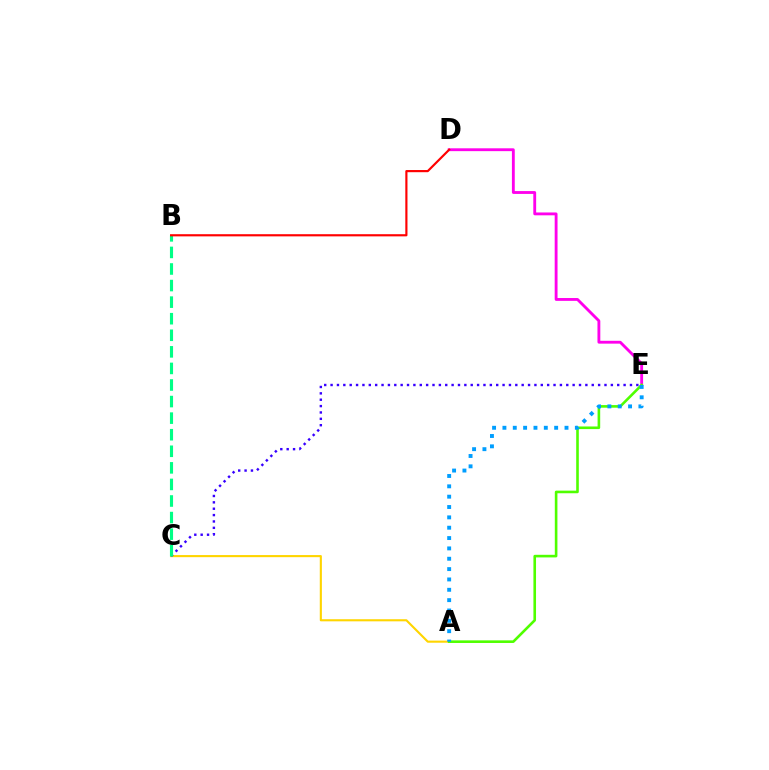{('D', 'E'): [{'color': '#ff00ed', 'line_style': 'solid', 'thickness': 2.05}], ('A', 'C'): [{'color': '#ffd500', 'line_style': 'solid', 'thickness': 1.52}], ('C', 'E'): [{'color': '#3700ff', 'line_style': 'dotted', 'thickness': 1.73}], ('A', 'E'): [{'color': '#4fff00', 'line_style': 'solid', 'thickness': 1.88}, {'color': '#009eff', 'line_style': 'dotted', 'thickness': 2.81}], ('B', 'C'): [{'color': '#00ff86', 'line_style': 'dashed', 'thickness': 2.25}], ('B', 'D'): [{'color': '#ff0000', 'line_style': 'solid', 'thickness': 1.56}]}